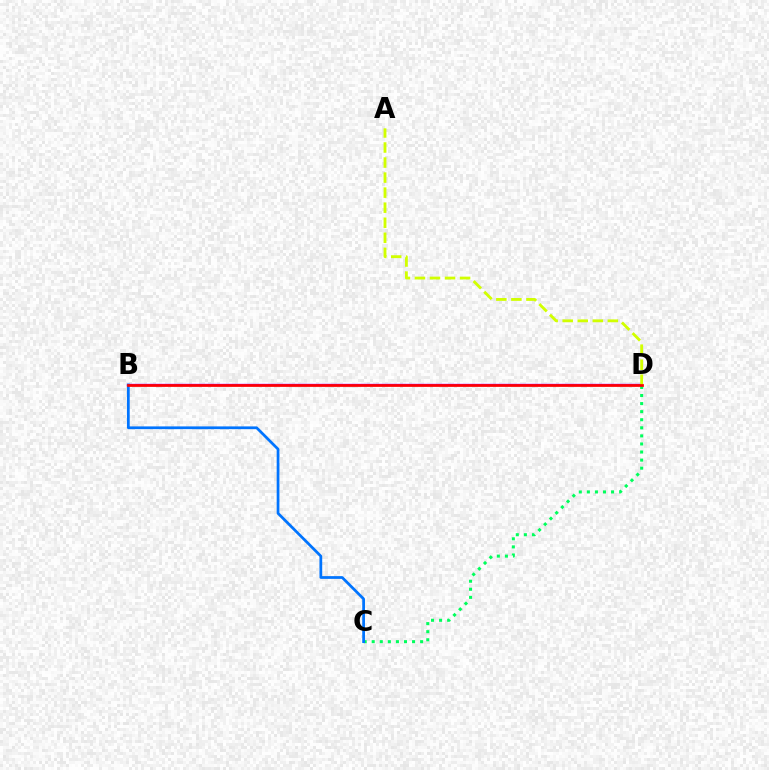{('B', 'D'): [{'color': '#b900ff', 'line_style': 'solid', 'thickness': 1.71}, {'color': '#ff0000', 'line_style': 'solid', 'thickness': 1.95}], ('A', 'D'): [{'color': '#d1ff00', 'line_style': 'dashed', 'thickness': 2.04}], ('C', 'D'): [{'color': '#00ff5c', 'line_style': 'dotted', 'thickness': 2.19}], ('B', 'C'): [{'color': '#0074ff', 'line_style': 'solid', 'thickness': 1.98}]}